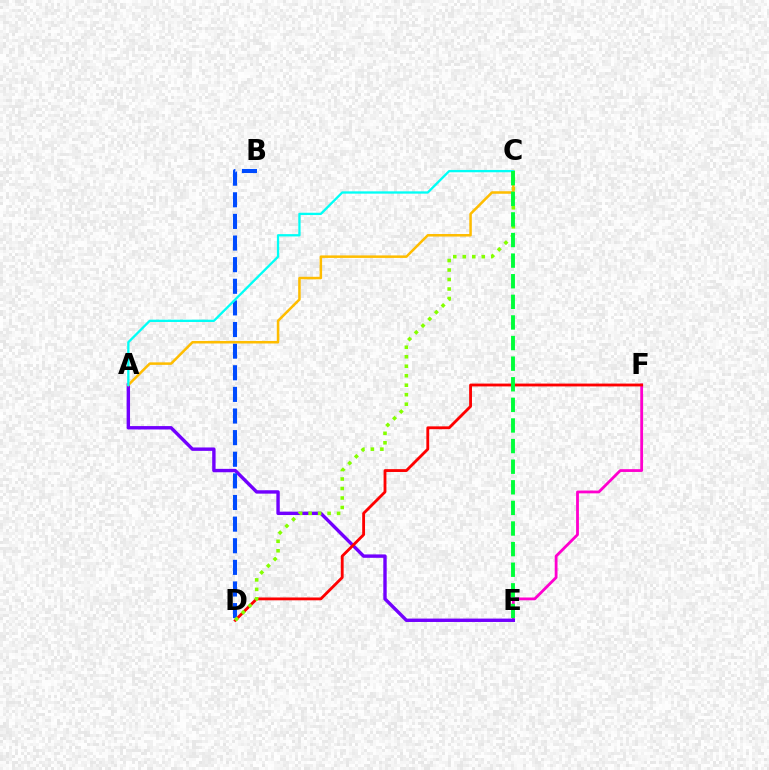{('E', 'F'): [{'color': '#ff00cf', 'line_style': 'solid', 'thickness': 2.02}], ('A', 'E'): [{'color': '#7200ff', 'line_style': 'solid', 'thickness': 2.44}], ('B', 'D'): [{'color': '#004bff', 'line_style': 'dashed', 'thickness': 2.94}], ('D', 'F'): [{'color': '#ff0000', 'line_style': 'solid', 'thickness': 2.04}], ('C', 'D'): [{'color': '#84ff00', 'line_style': 'dotted', 'thickness': 2.58}], ('A', 'C'): [{'color': '#ffbd00', 'line_style': 'solid', 'thickness': 1.82}, {'color': '#00fff6', 'line_style': 'solid', 'thickness': 1.66}], ('C', 'E'): [{'color': '#00ff39', 'line_style': 'dashed', 'thickness': 2.8}]}